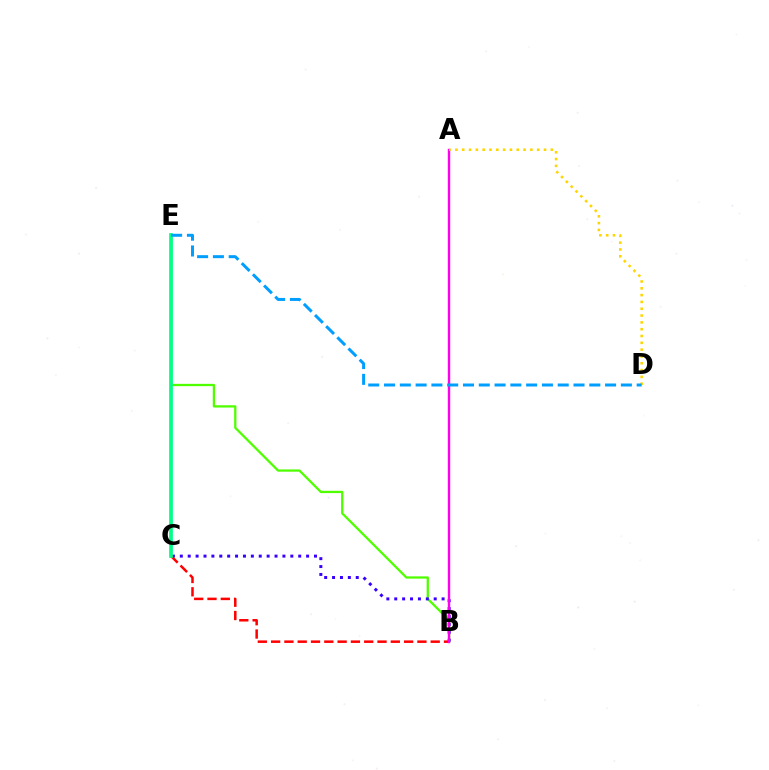{('B', 'E'): [{'color': '#4fff00', 'line_style': 'solid', 'thickness': 1.64}], ('B', 'C'): [{'color': '#3700ff', 'line_style': 'dotted', 'thickness': 2.14}, {'color': '#ff0000', 'line_style': 'dashed', 'thickness': 1.81}], ('A', 'B'): [{'color': '#ff00ed', 'line_style': 'solid', 'thickness': 1.73}], ('A', 'D'): [{'color': '#ffd500', 'line_style': 'dotted', 'thickness': 1.85}], ('C', 'E'): [{'color': '#00ff86', 'line_style': 'solid', 'thickness': 2.67}], ('D', 'E'): [{'color': '#009eff', 'line_style': 'dashed', 'thickness': 2.14}]}